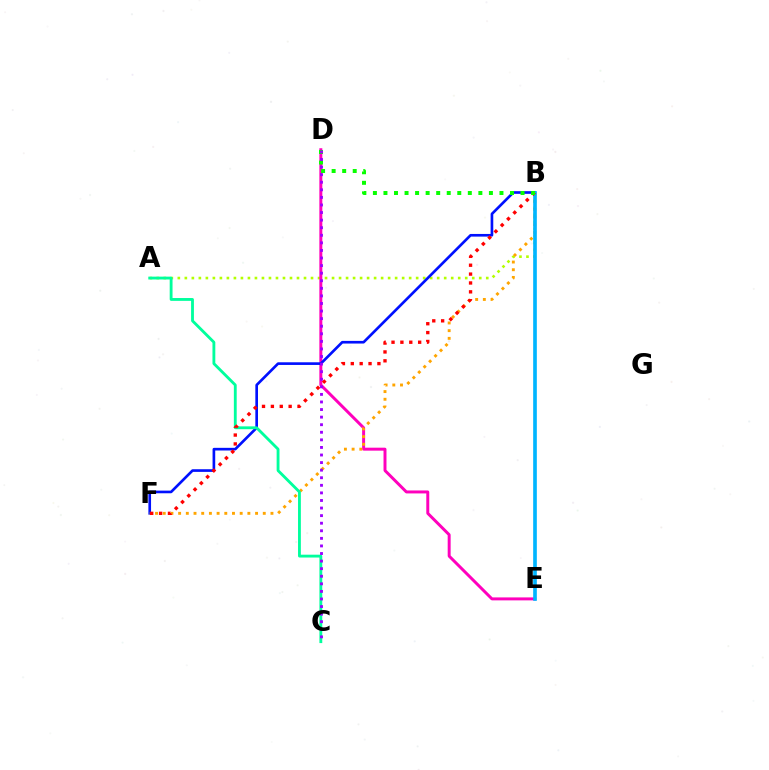{('A', 'B'): [{'color': '#b3ff00', 'line_style': 'dotted', 'thickness': 1.9}], ('D', 'E'): [{'color': '#ff00bd', 'line_style': 'solid', 'thickness': 2.13}], ('B', 'F'): [{'color': '#0010ff', 'line_style': 'solid', 'thickness': 1.91}, {'color': '#ffa500', 'line_style': 'dotted', 'thickness': 2.09}, {'color': '#ff0000', 'line_style': 'dotted', 'thickness': 2.41}], ('B', 'E'): [{'color': '#00b5ff', 'line_style': 'solid', 'thickness': 2.63}], ('A', 'C'): [{'color': '#00ff9d', 'line_style': 'solid', 'thickness': 2.04}], ('B', 'D'): [{'color': '#08ff00', 'line_style': 'dotted', 'thickness': 2.87}], ('C', 'D'): [{'color': '#9b00ff', 'line_style': 'dotted', 'thickness': 2.06}]}